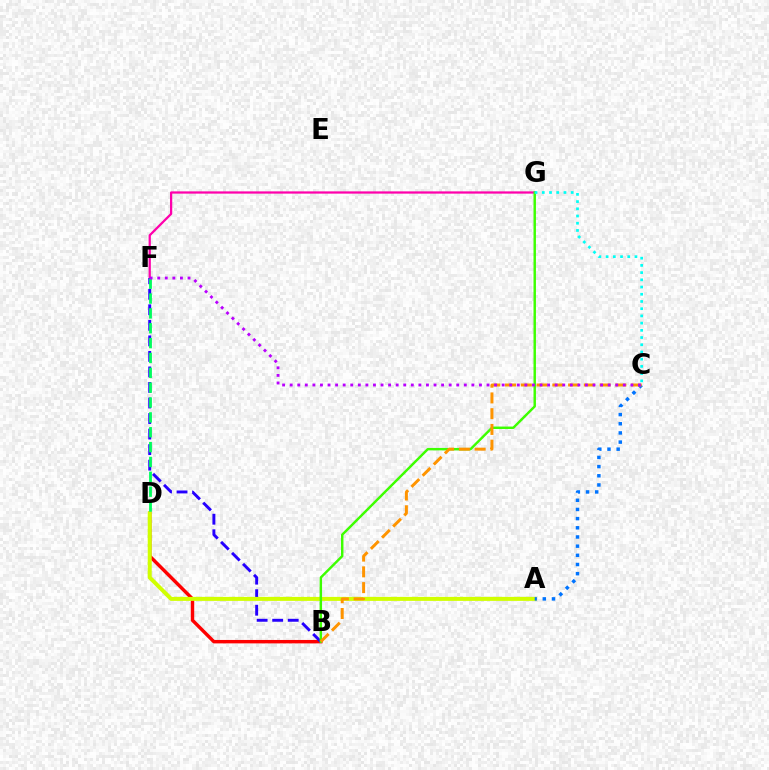{('F', 'G'): [{'color': '#ff00ac', 'line_style': 'solid', 'thickness': 1.62}], ('B', 'D'): [{'color': '#ff0000', 'line_style': 'solid', 'thickness': 2.47}], ('B', 'F'): [{'color': '#2500ff', 'line_style': 'dashed', 'thickness': 2.11}], ('A', 'D'): [{'color': '#d1ff00', 'line_style': 'solid', 'thickness': 2.87}], ('B', 'G'): [{'color': '#3dff00', 'line_style': 'solid', 'thickness': 1.76}], ('D', 'F'): [{'color': '#00ff5c', 'line_style': 'dashed', 'thickness': 2.02}], ('C', 'G'): [{'color': '#00fff6', 'line_style': 'dotted', 'thickness': 1.96}], ('A', 'C'): [{'color': '#0074ff', 'line_style': 'dotted', 'thickness': 2.49}], ('B', 'C'): [{'color': '#ff9400', 'line_style': 'dashed', 'thickness': 2.14}], ('C', 'F'): [{'color': '#b900ff', 'line_style': 'dotted', 'thickness': 2.06}]}